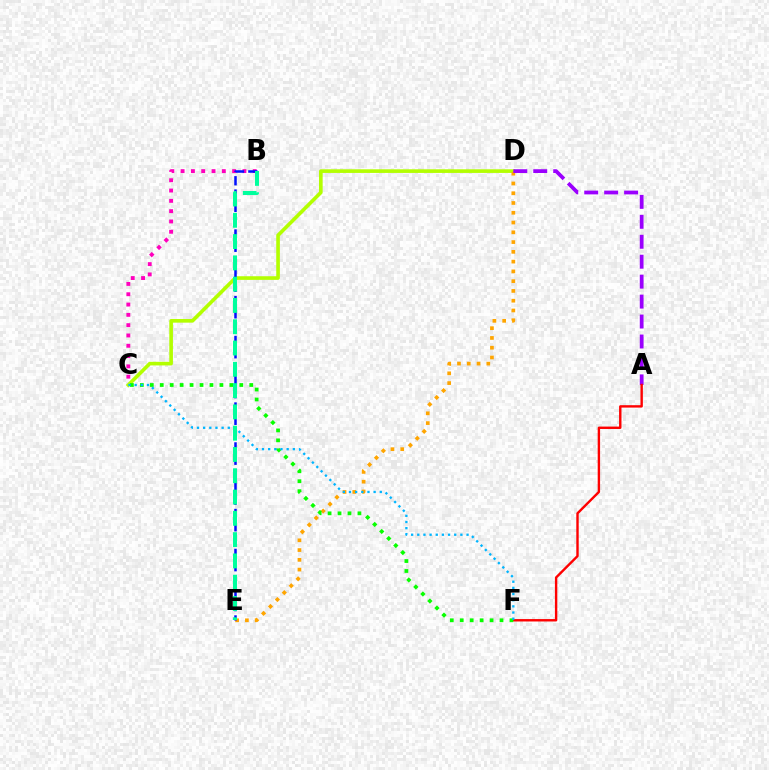{('C', 'D'): [{'color': '#b3ff00', 'line_style': 'solid', 'thickness': 2.62}], ('D', 'E'): [{'color': '#ffa500', 'line_style': 'dotted', 'thickness': 2.65}], ('A', 'D'): [{'color': '#9b00ff', 'line_style': 'dashed', 'thickness': 2.71}], ('A', 'F'): [{'color': '#ff0000', 'line_style': 'solid', 'thickness': 1.73}], ('B', 'C'): [{'color': '#ff00bd', 'line_style': 'dotted', 'thickness': 2.8}], ('C', 'F'): [{'color': '#08ff00', 'line_style': 'dotted', 'thickness': 2.7}, {'color': '#00b5ff', 'line_style': 'dotted', 'thickness': 1.67}], ('B', 'E'): [{'color': '#0010ff', 'line_style': 'dashed', 'thickness': 1.81}, {'color': '#00ff9d', 'line_style': 'dashed', 'thickness': 2.89}]}